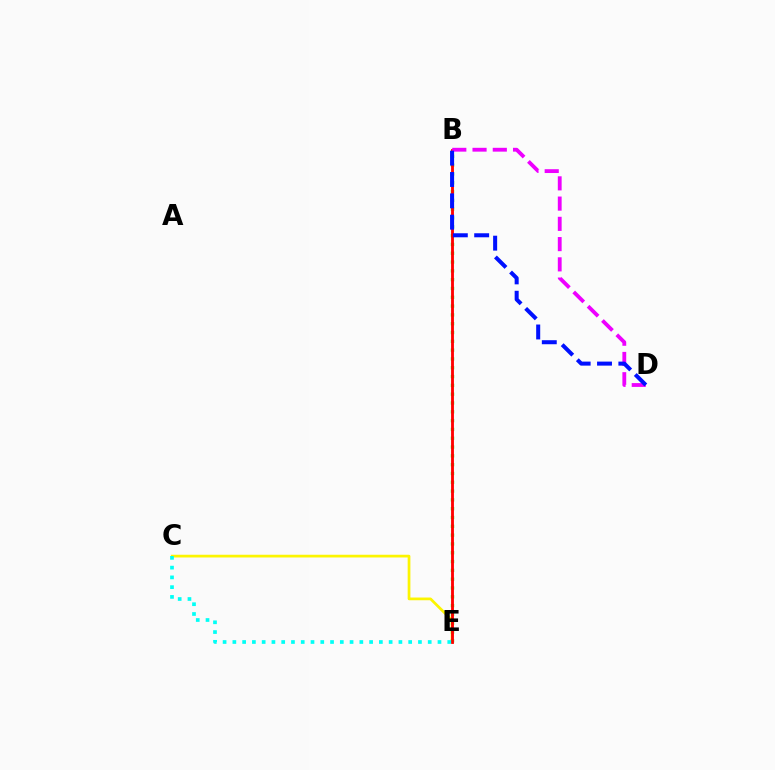{('C', 'E'): [{'color': '#fcf500', 'line_style': 'solid', 'thickness': 1.96}, {'color': '#00fff6', 'line_style': 'dotted', 'thickness': 2.65}], ('B', 'E'): [{'color': '#08ff00', 'line_style': 'dotted', 'thickness': 2.39}, {'color': '#ff0000', 'line_style': 'solid', 'thickness': 2.05}], ('B', 'D'): [{'color': '#ee00ff', 'line_style': 'dashed', 'thickness': 2.75}, {'color': '#0010ff', 'line_style': 'dashed', 'thickness': 2.9}]}